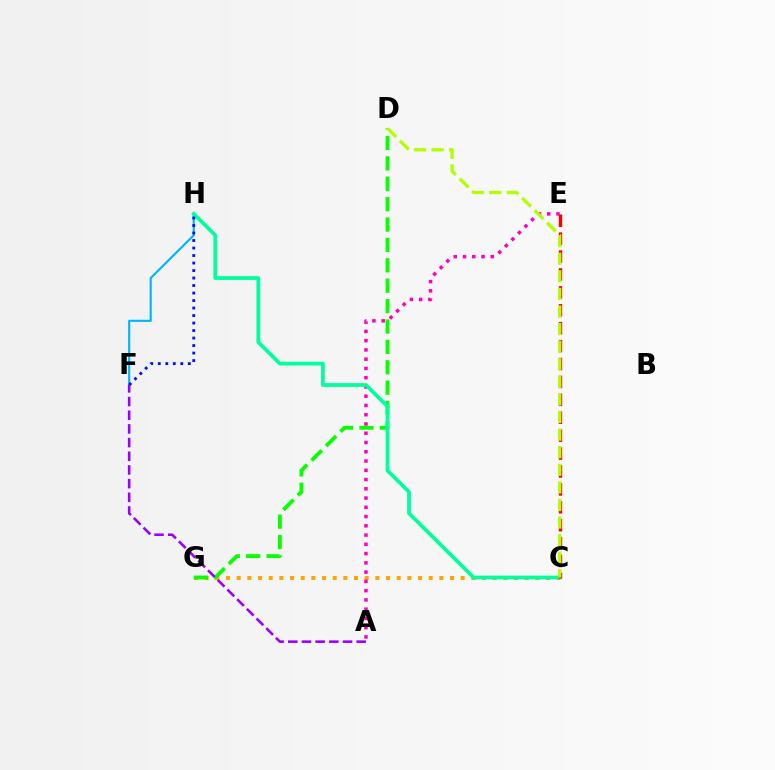{('F', 'H'): [{'color': '#00b5ff', 'line_style': 'solid', 'thickness': 1.54}, {'color': '#0010ff', 'line_style': 'dotted', 'thickness': 2.04}], ('C', 'G'): [{'color': '#ffa500', 'line_style': 'dotted', 'thickness': 2.9}], ('A', 'E'): [{'color': '#ff00bd', 'line_style': 'dotted', 'thickness': 2.52}], ('D', 'G'): [{'color': '#08ff00', 'line_style': 'dashed', 'thickness': 2.77}], ('C', 'H'): [{'color': '#00ff9d', 'line_style': 'solid', 'thickness': 2.7}], ('C', 'E'): [{'color': '#ff0000', 'line_style': 'dashed', 'thickness': 2.43}], ('A', 'F'): [{'color': '#9b00ff', 'line_style': 'dashed', 'thickness': 1.86}], ('C', 'D'): [{'color': '#b3ff00', 'line_style': 'dashed', 'thickness': 2.39}]}